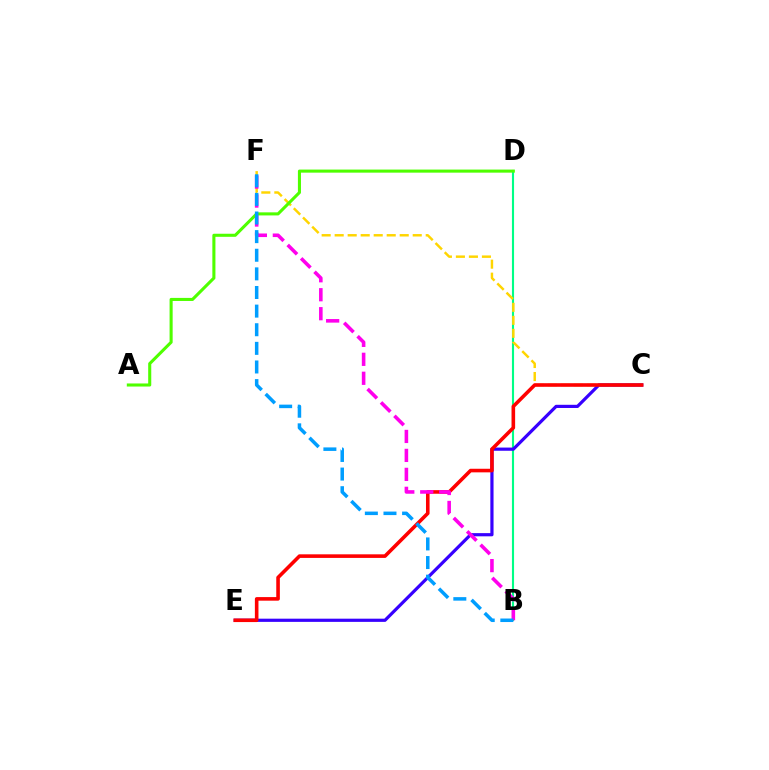{('B', 'D'): [{'color': '#00ff86', 'line_style': 'solid', 'thickness': 1.52}], ('C', 'F'): [{'color': '#ffd500', 'line_style': 'dashed', 'thickness': 1.77}], ('C', 'E'): [{'color': '#3700ff', 'line_style': 'solid', 'thickness': 2.3}, {'color': '#ff0000', 'line_style': 'solid', 'thickness': 2.58}], ('B', 'F'): [{'color': '#ff00ed', 'line_style': 'dashed', 'thickness': 2.58}, {'color': '#009eff', 'line_style': 'dashed', 'thickness': 2.53}], ('A', 'D'): [{'color': '#4fff00', 'line_style': 'solid', 'thickness': 2.21}]}